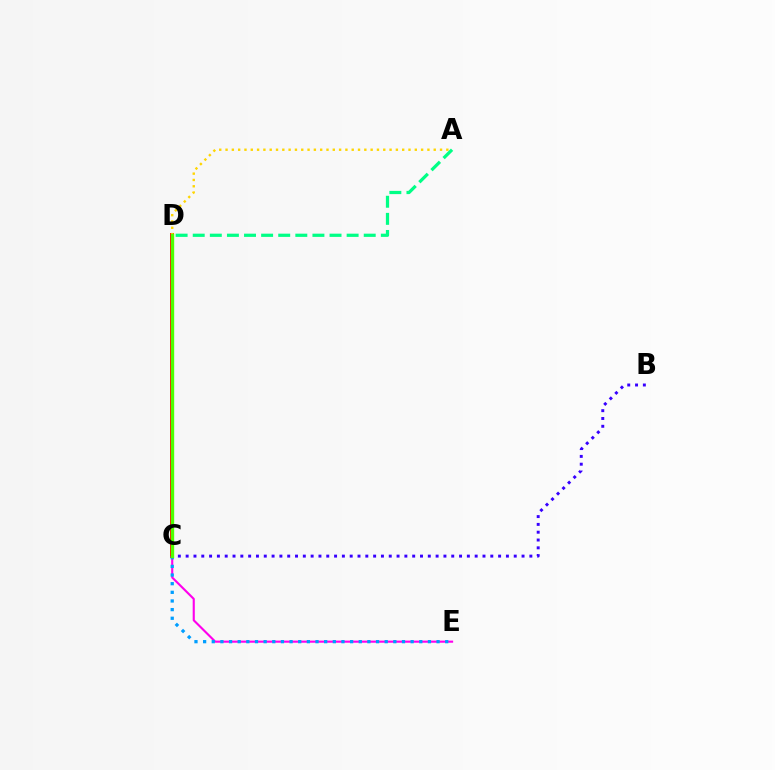{('C', 'D'): [{'color': '#ff0000', 'line_style': 'solid', 'thickness': 2.8}, {'color': '#4fff00', 'line_style': 'solid', 'thickness': 2.42}], ('A', 'D'): [{'color': '#ffd500', 'line_style': 'dotted', 'thickness': 1.71}, {'color': '#00ff86', 'line_style': 'dashed', 'thickness': 2.32}], ('B', 'C'): [{'color': '#3700ff', 'line_style': 'dotted', 'thickness': 2.12}], ('C', 'E'): [{'color': '#ff00ed', 'line_style': 'solid', 'thickness': 1.53}, {'color': '#009eff', 'line_style': 'dotted', 'thickness': 2.35}]}